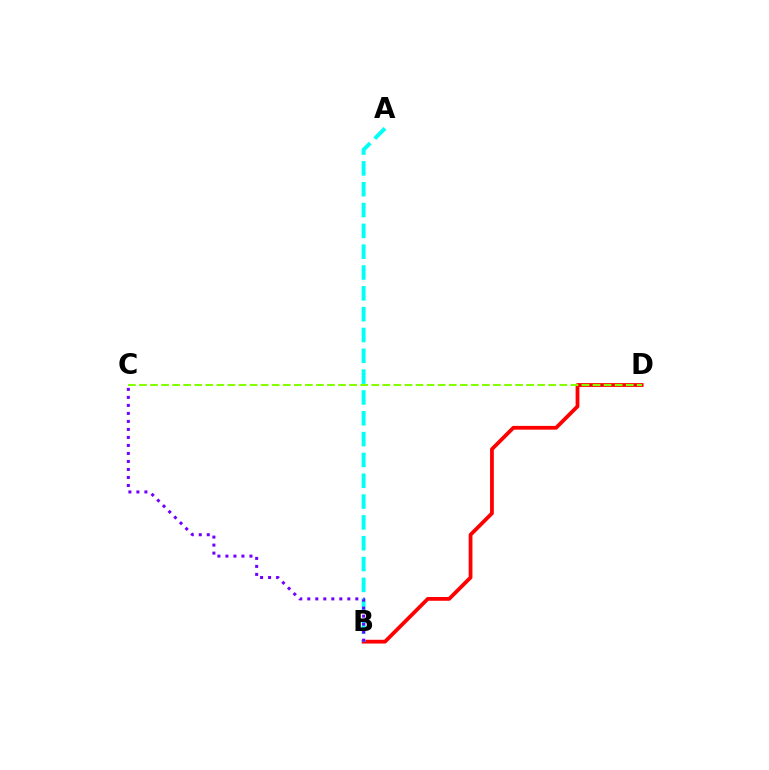{('B', 'D'): [{'color': '#ff0000', 'line_style': 'solid', 'thickness': 2.71}], ('C', 'D'): [{'color': '#84ff00', 'line_style': 'dashed', 'thickness': 1.5}], ('A', 'B'): [{'color': '#00fff6', 'line_style': 'dashed', 'thickness': 2.83}], ('B', 'C'): [{'color': '#7200ff', 'line_style': 'dotted', 'thickness': 2.18}]}